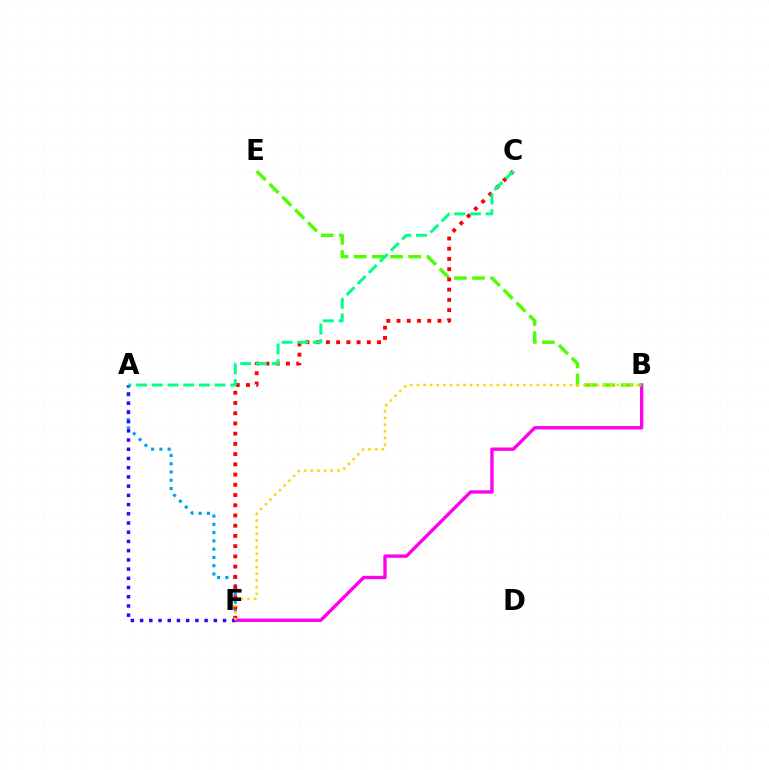{('A', 'F'): [{'color': '#009eff', 'line_style': 'dotted', 'thickness': 2.24}, {'color': '#3700ff', 'line_style': 'dotted', 'thickness': 2.5}], ('B', 'F'): [{'color': '#ff00ed', 'line_style': 'solid', 'thickness': 2.41}, {'color': '#ffd500', 'line_style': 'dotted', 'thickness': 1.81}], ('B', 'E'): [{'color': '#4fff00', 'line_style': 'dashed', 'thickness': 2.47}], ('C', 'F'): [{'color': '#ff0000', 'line_style': 'dotted', 'thickness': 2.78}], ('A', 'C'): [{'color': '#00ff86', 'line_style': 'dashed', 'thickness': 2.13}]}